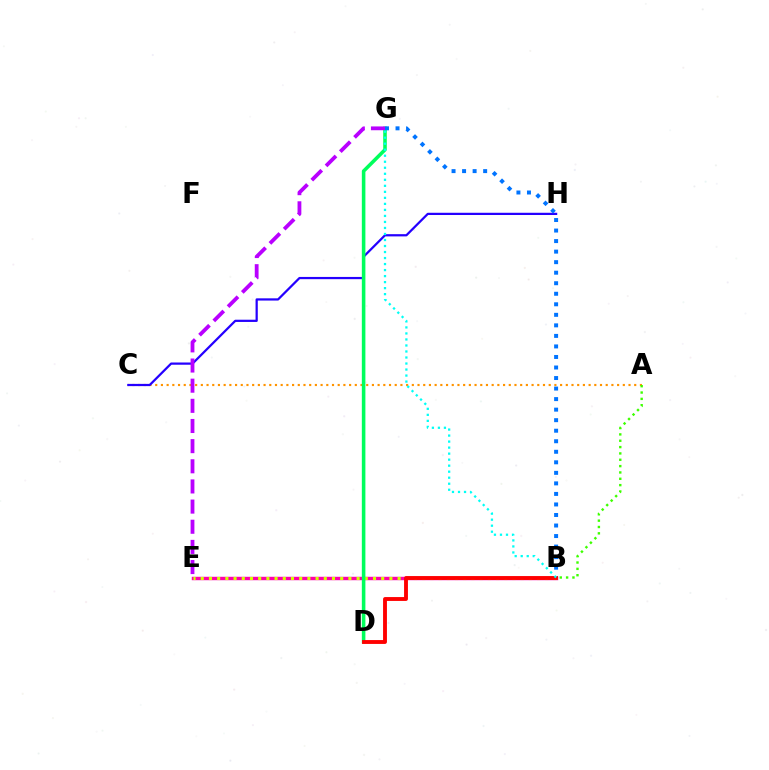{('B', 'E'): [{'color': '#ff00ac', 'line_style': 'solid', 'thickness': 2.47}, {'color': '#d1ff00', 'line_style': 'dotted', 'thickness': 2.23}], ('A', 'C'): [{'color': '#ff9400', 'line_style': 'dotted', 'thickness': 1.55}], ('C', 'H'): [{'color': '#2500ff', 'line_style': 'solid', 'thickness': 1.61}], ('D', 'G'): [{'color': '#00ff5c', 'line_style': 'solid', 'thickness': 2.57}], ('B', 'G'): [{'color': '#0074ff', 'line_style': 'dotted', 'thickness': 2.86}, {'color': '#00fff6', 'line_style': 'dotted', 'thickness': 1.64}], ('A', 'B'): [{'color': '#3dff00', 'line_style': 'dotted', 'thickness': 1.72}], ('E', 'G'): [{'color': '#b900ff', 'line_style': 'dashed', 'thickness': 2.74}], ('B', 'D'): [{'color': '#ff0000', 'line_style': 'solid', 'thickness': 2.79}]}